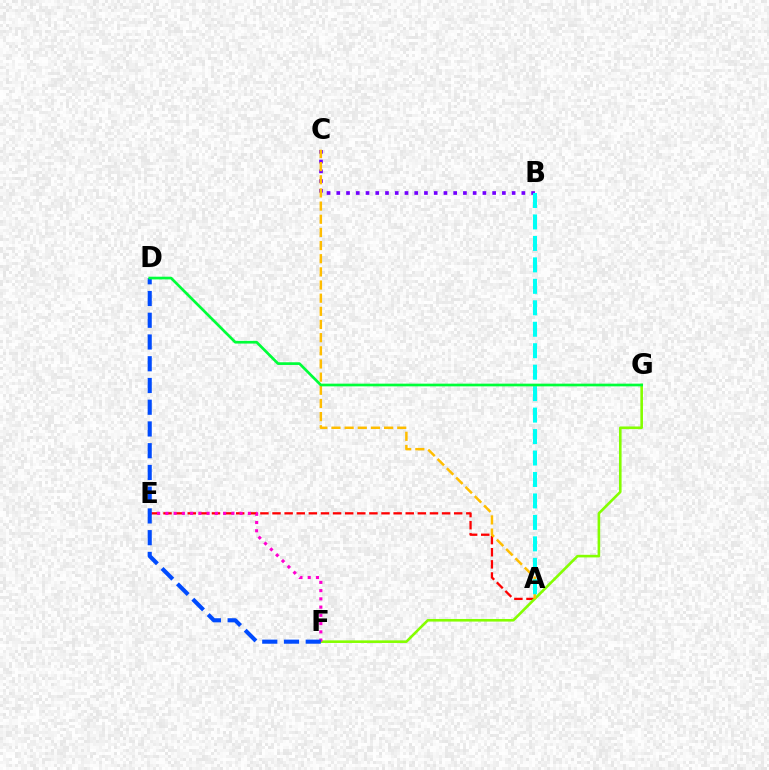{('A', 'E'): [{'color': '#ff0000', 'line_style': 'dashed', 'thickness': 1.65}], ('F', 'G'): [{'color': '#84ff00', 'line_style': 'solid', 'thickness': 1.87}], ('B', 'C'): [{'color': '#7200ff', 'line_style': 'dotted', 'thickness': 2.65}], ('E', 'F'): [{'color': '#ff00cf', 'line_style': 'dotted', 'thickness': 2.24}], ('D', 'F'): [{'color': '#004bff', 'line_style': 'dashed', 'thickness': 2.95}], ('A', 'C'): [{'color': '#ffbd00', 'line_style': 'dashed', 'thickness': 1.79}], ('A', 'B'): [{'color': '#00fff6', 'line_style': 'dashed', 'thickness': 2.92}], ('D', 'G'): [{'color': '#00ff39', 'line_style': 'solid', 'thickness': 1.94}]}